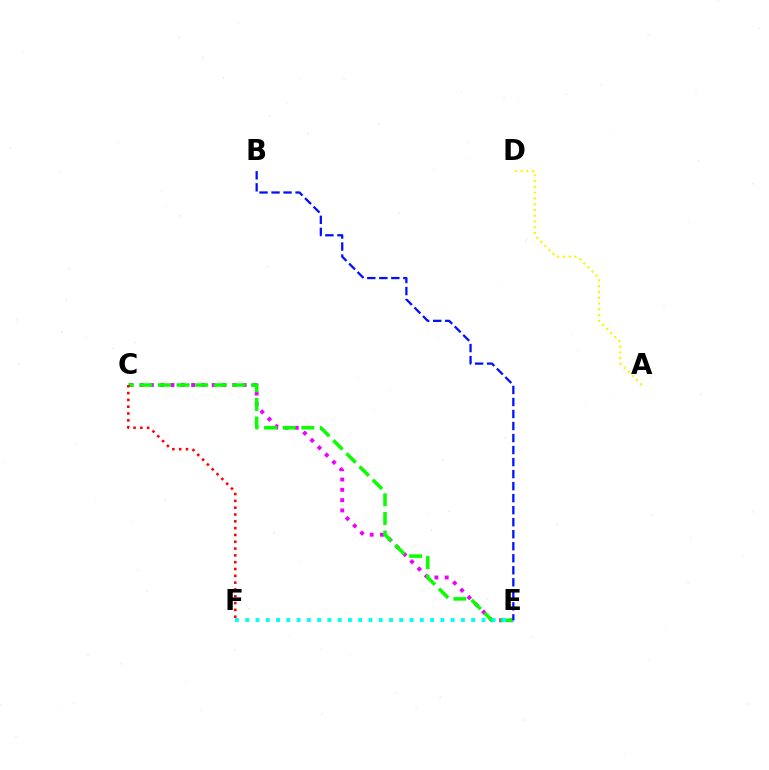{('C', 'E'): [{'color': '#ee00ff', 'line_style': 'dotted', 'thickness': 2.8}, {'color': '#08ff00', 'line_style': 'dashed', 'thickness': 2.53}], ('C', 'F'): [{'color': '#ff0000', 'line_style': 'dotted', 'thickness': 1.85}], ('E', 'F'): [{'color': '#00fff6', 'line_style': 'dotted', 'thickness': 2.79}], ('A', 'D'): [{'color': '#fcf500', 'line_style': 'dotted', 'thickness': 1.57}], ('B', 'E'): [{'color': '#0010ff', 'line_style': 'dashed', 'thickness': 1.63}]}